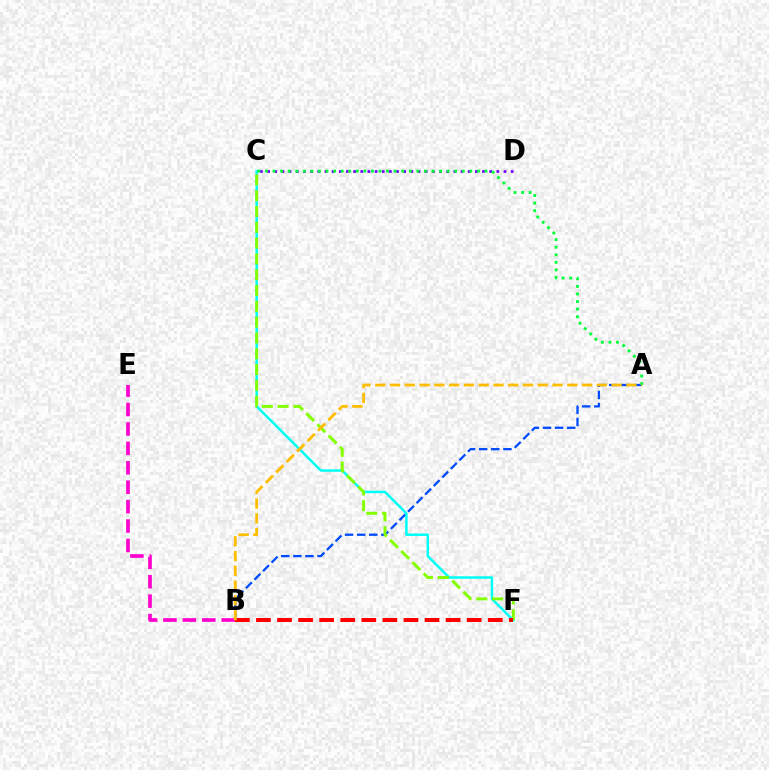{('C', 'D'): [{'color': '#7200ff', 'line_style': 'dotted', 'thickness': 1.95}], ('A', 'B'): [{'color': '#004bff', 'line_style': 'dashed', 'thickness': 1.65}, {'color': '#ffbd00', 'line_style': 'dashed', 'thickness': 2.01}], ('C', 'F'): [{'color': '#00fff6', 'line_style': 'solid', 'thickness': 1.8}, {'color': '#84ff00', 'line_style': 'dashed', 'thickness': 2.15}], ('A', 'C'): [{'color': '#00ff39', 'line_style': 'dotted', 'thickness': 2.06}], ('B', 'E'): [{'color': '#ff00cf', 'line_style': 'dashed', 'thickness': 2.64}], ('B', 'F'): [{'color': '#ff0000', 'line_style': 'dashed', 'thickness': 2.86}]}